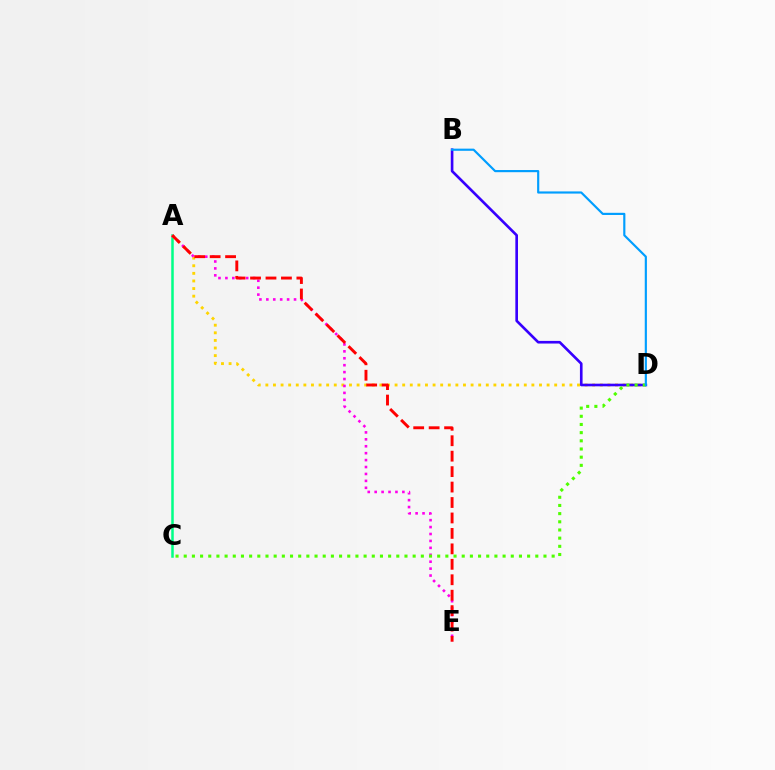{('A', 'C'): [{'color': '#00ff86', 'line_style': 'solid', 'thickness': 1.81}], ('A', 'D'): [{'color': '#ffd500', 'line_style': 'dotted', 'thickness': 2.07}], ('A', 'E'): [{'color': '#ff00ed', 'line_style': 'dotted', 'thickness': 1.88}, {'color': '#ff0000', 'line_style': 'dashed', 'thickness': 2.1}], ('B', 'D'): [{'color': '#3700ff', 'line_style': 'solid', 'thickness': 1.9}, {'color': '#009eff', 'line_style': 'solid', 'thickness': 1.56}], ('C', 'D'): [{'color': '#4fff00', 'line_style': 'dotted', 'thickness': 2.22}]}